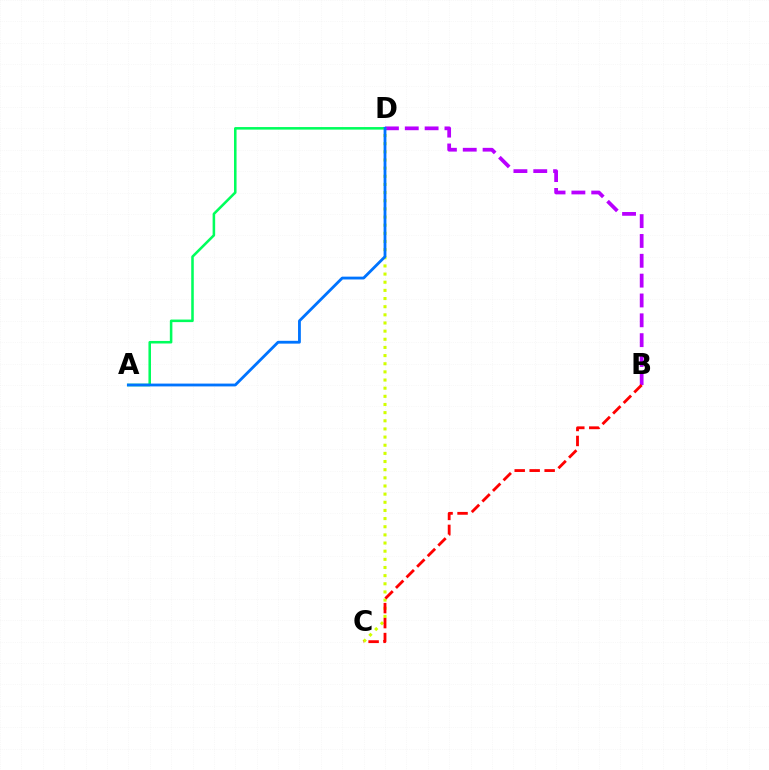{('A', 'D'): [{'color': '#00ff5c', 'line_style': 'solid', 'thickness': 1.84}, {'color': '#0074ff', 'line_style': 'solid', 'thickness': 2.03}], ('B', 'D'): [{'color': '#b900ff', 'line_style': 'dashed', 'thickness': 2.7}], ('C', 'D'): [{'color': '#d1ff00', 'line_style': 'dotted', 'thickness': 2.21}], ('B', 'C'): [{'color': '#ff0000', 'line_style': 'dashed', 'thickness': 2.03}]}